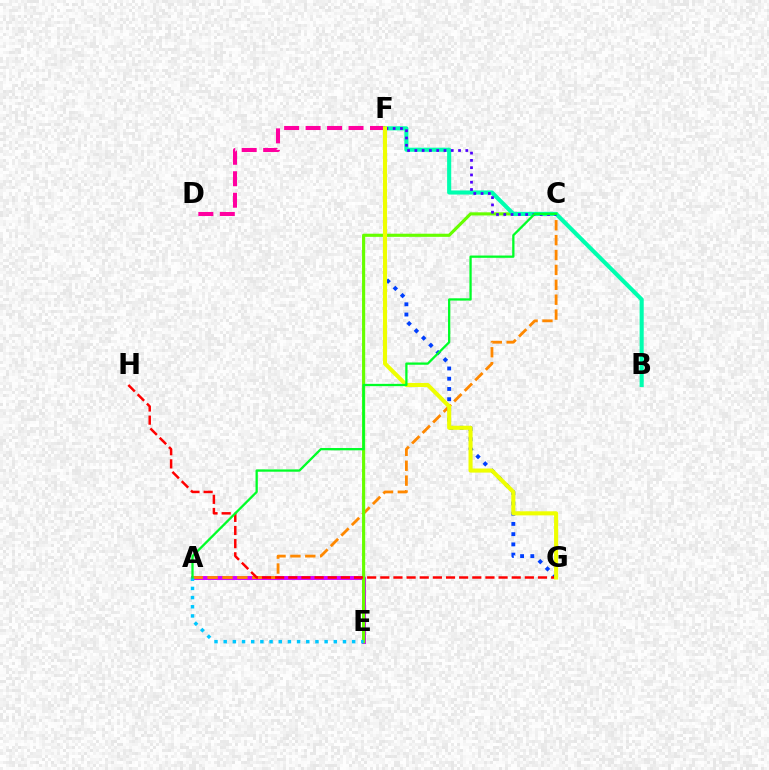{('A', 'E'): [{'color': '#d600ff', 'line_style': 'solid', 'thickness': 2.84}, {'color': '#00c7ff', 'line_style': 'dotted', 'thickness': 2.49}], ('A', 'C'): [{'color': '#ff8800', 'line_style': 'dashed', 'thickness': 2.02}, {'color': '#00ff27', 'line_style': 'solid', 'thickness': 1.65}], ('D', 'F'): [{'color': '#ff00a0', 'line_style': 'dashed', 'thickness': 2.92}], ('F', 'G'): [{'color': '#003fff', 'line_style': 'dotted', 'thickness': 2.78}, {'color': '#eeff00', 'line_style': 'solid', 'thickness': 2.94}], ('C', 'E'): [{'color': '#66ff00', 'line_style': 'solid', 'thickness': 2.26}], ('G', 'H'): [{'color': '#ff0000', 'line_style': 'dashed', 'thickness': 1.79}], ('B', 'F'): [{'color': '#00ffaf', 'line_style': 'solid', 'thickness': 2.96}], ('C', 'F'): [{'color': '#4f00ff', 'line_style': 'dotted', 'thickness': 1.98}]}